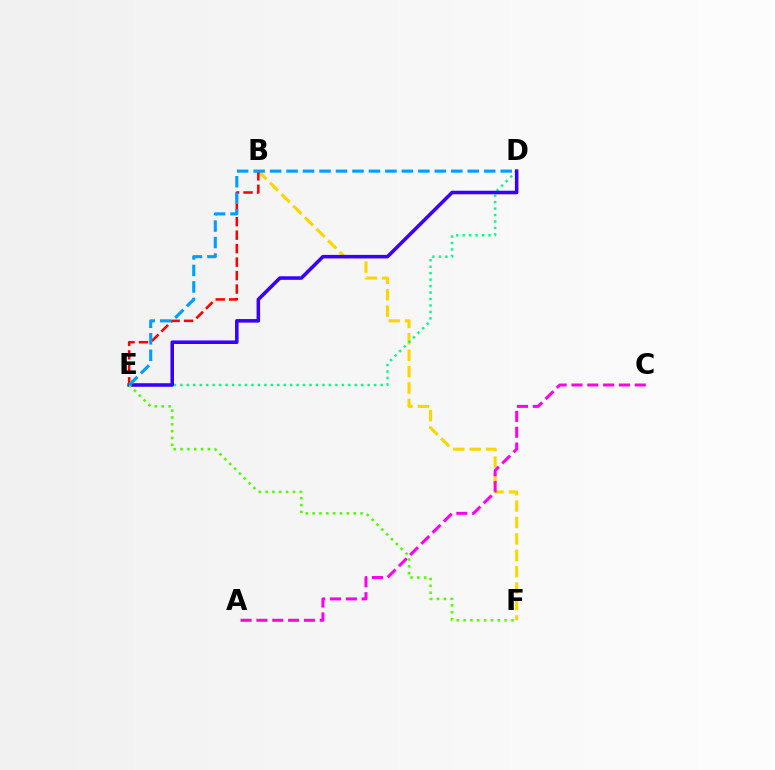{('B', 'F'): [{'color': '#ffd500', 'line_style': 'dashed', 'thickness': 2.23}], ('B', 'E'): [{'color': '#ff0000', 'line_style': 'dashed', 'thickness': 1.83}], ('D', 'E'): [{'color': '#00ff86', 'line_style': 'dotted', 'thickness': 1.75}, {'color': '#3700ff', 'line_style': 'solid', 'thickness': 2.55}, {'color': '#009eff', 'line_style': 'dashed', 'thickness': 2.24}], ('A', 'C'): [{'color': '#ff00ed', 'line_style': 'dashed', 'thickness': 2.15}], ('E', 'F'): [{'color': '#4fff00', 'line_style': 'dotted', 'thickness': 1.86}]}